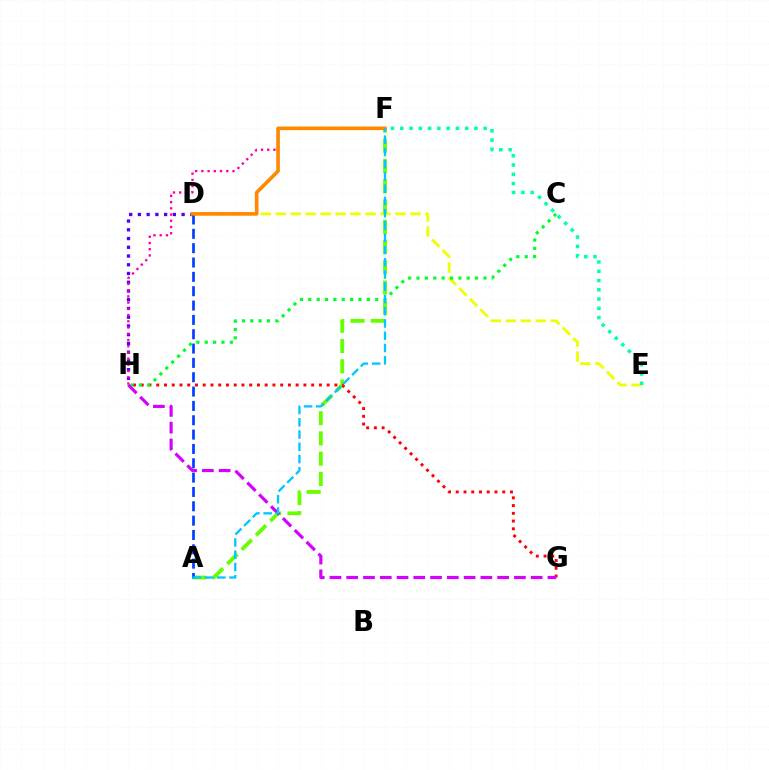{('D', 'E'): [{'color': '#eeff00', 'line_style': 'dashed', 'thickness': 2.03}], ('A', 'F'): [{'color': '#66ff00', 'line_style': 'dashed', 'thickness': 2.75}, {'color': '#00c7ff', 'line_style': 'dashed', 'thickness': 1.66}], ('A', 'D'): [{'color': '#003fff', 'line_style': 'dashed', 'thickness': 1.95}], ('G', 'H'): [{'color': '#ff0000', 'line_style': 'dotted', 'thickness': 2.1}, {'color': '#d600ff', 'line_style': 'dashed', 'thickness': 2.28}], ('E', 'F'): [{'color': '#00ffaf', 'line_style': 'dotted', 'thickness': 2.52}], ('D', 'H'): [{'color': '#4f00ff', 'line_style': 'dotted', 'thickness': 2.37}], ('F', 'H'): [{'color': '#ff00a0', 'line_style': 'dotted', 'thickness': 1.69}], ('D', 'F'): [{'color': '#ff8800', 'line_style': 'solid', 'thickness': 2.6}], ('C', 'H'): [{'color': '#00ff27', 'line_style': 'dotted', 'thickness': 2.27}]}